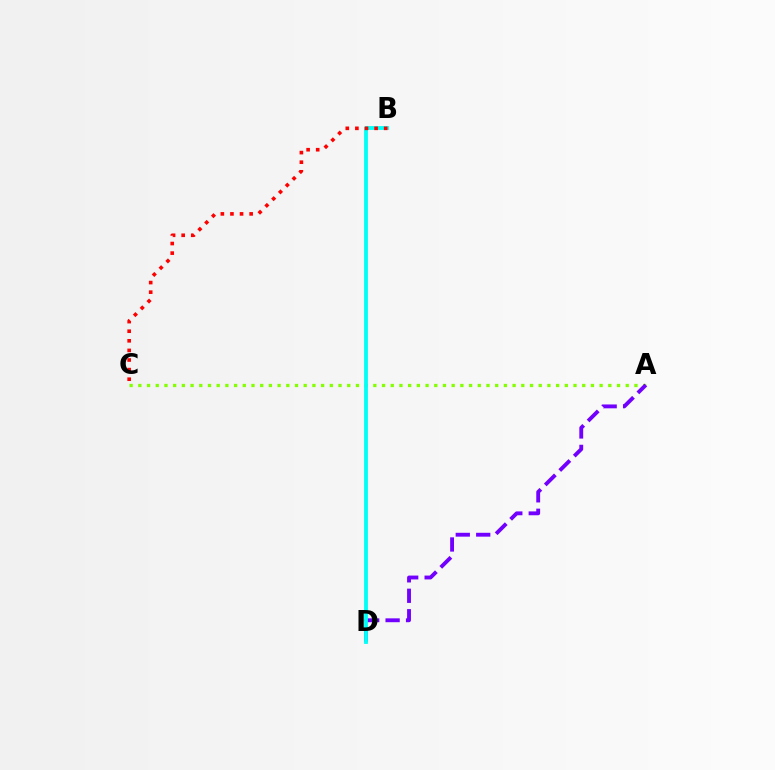{('A', 'C'): [{'color': '#84ff00', 'line_style': 'dotted', 'thickness': 2.36}], ('A', 'D'): [{'color': '#7200ff', 'line_style': 'dashed', 'thickness': 2.78}], ('B', 'D'): [{'color': '#00fff6', 'line_style': 'solid', 'thickness': 2.75}], ('B', 'C'): [{'color': '#ff0000', 'line_style': 'dotted', 'thickness': 2.61}]}